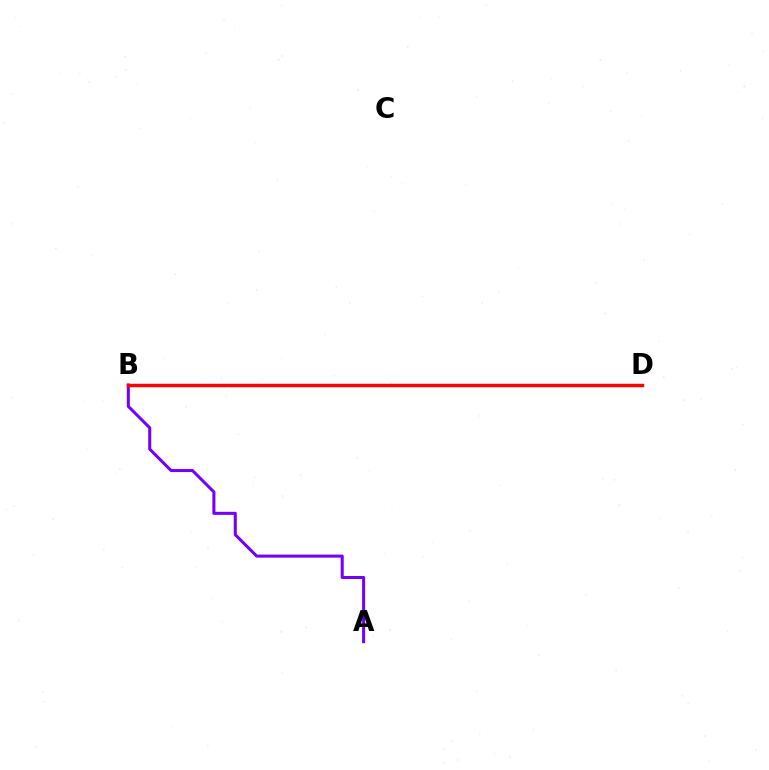{('B', 'D'): [{'color': '#84ff00', 'line_style': 'dotted', 'thickness': 2.05}, {'color': '#00fff6', 'line_style': 'solid', 'thickness': 2.22}, {'color': '#ff0000', 'line_style': 'solid', 'thickness': 2.47}], ('A', 'B'): [{'color': '#7200ff', 'line_style': 'solid', 'thickness': 2.19}]}